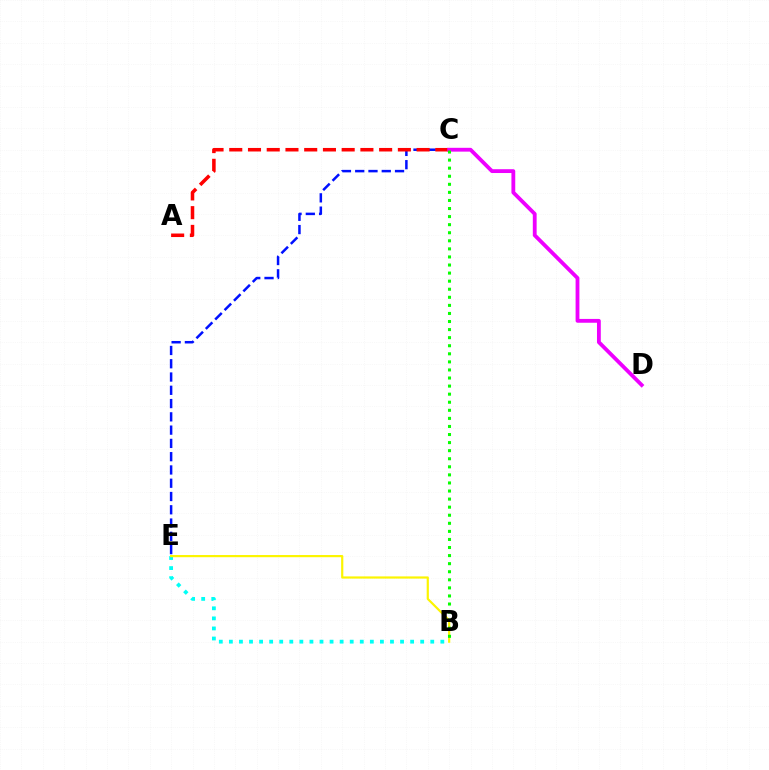{('B', 'E'): [{'color': '#00fff6', 'line_style': 'dotted', 'thickness': 2.74}, {'color': '#fcf500', 'line_style': 'solid', 'thickness': 1.58}], ('C', 'E'): [{'color': '#0010ff', 'line_style': 'dashed', 'thickness': 1.8}], ('A', 'C'): [{'color': '#ff0000', 'line_style': 'dashed', 'thickness': 2.55}], ('C', 'D'): [{'color': '#ee00ff', 'line_style': 'solid', 'thickness': 2.75}], ('B', 'C'): [{'color': '#08ff00', 'line_style': 'dotted', 'thickness': 2.19}]}